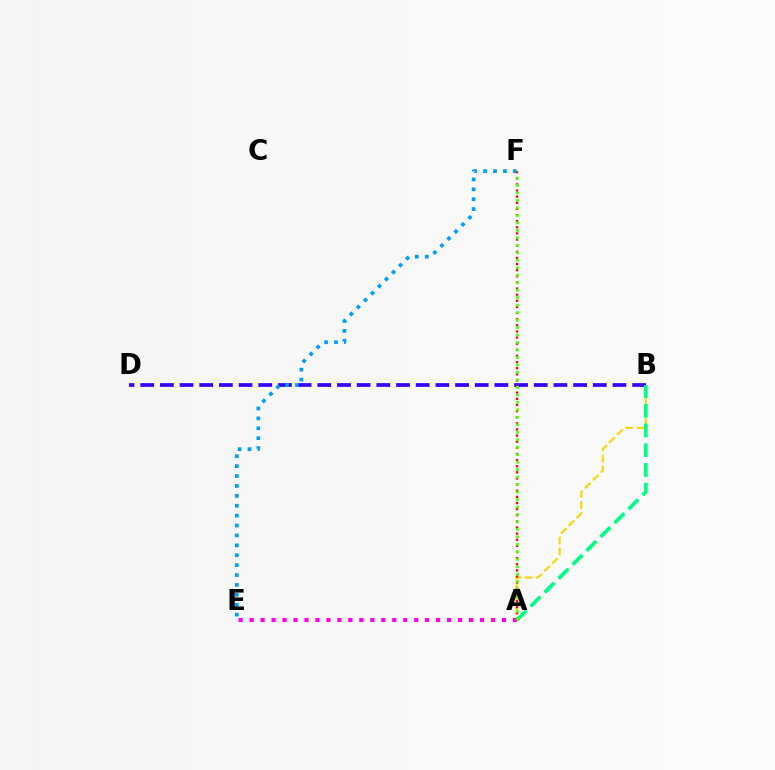{('B', 'D'): [{'color': '#3700ff', 'line_style': 'dashed', 'thickness': 2.67}], ('A', 'B'): [{'color': '#ffd500', 'line_style': 'dashed', 'thickness': 1.51}, {'color': '#00ff86', 'line_style': 'dashed', 'thickness': 2.68}], ('E', 'F'): [{'color': '#009eff', 'line_style': 'dotted', 'thickness': 2.69}], ('A', 'E'): [{'color': '#ff00ed', 'line_style': 'dotted', 'thickness': 2.98}], ('A', 'F'): [{'color': '#ff0000', 'line_style': 'dotted', 'thickness': 1.66}, {'color': '#4fff00', 'line_style': 'dotted', 'thickness': 2.03}]}